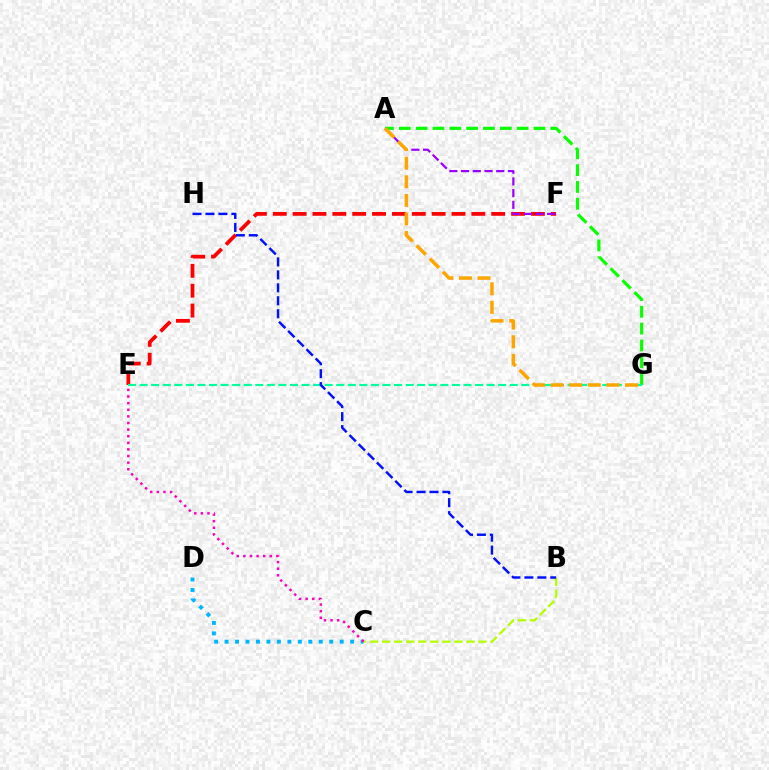{('E', 'F'): [{'color': '#ff0000', 'line_style': 'dashed', 'thickness': 2.7}], ('A', 'F'): [{'color': '#9b00ff', 'line_style': 'dashed', 'thickness': 1.59}], ('A', 'G'): [{'color': '#08ff00', 'line_style': 'dashed', 'thickness': 2.29}, {'color': '#ffa500', 'line_style': 'dashed', 'thickness': 2.53}], ('C', 'D'): [{'color': '#00b5ff', 'line_style': 'dotted', 'thickness': 2.84}], ('B', 'C'): [{'color': '#b3ff00', 'line_style': 'dashed', 'thickness': 1.64}], ('E', 'G'): [{'color': '#00ff9d', 'line_style': 'dashed', 'thickness': 1.57}], ('C', 'E'): [{'color': '#ff00bd', 'line_style': 'dotted', 'thickness': 1.8}], ('B', 'H'): [{'color': '#0010ff', 'line_style': 'dashed', 'thickness': 1.76}]}